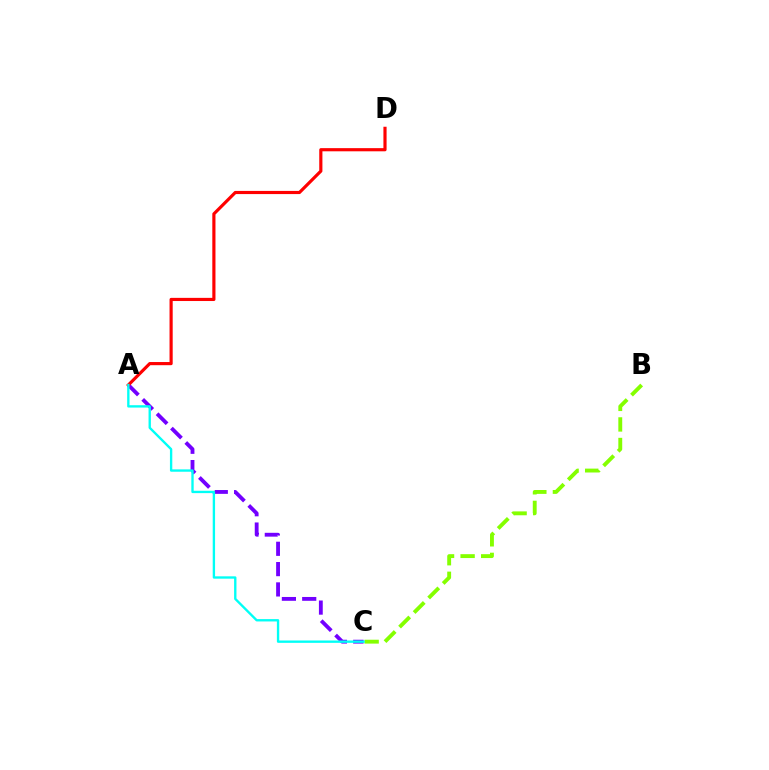{('A', 'C'): [{'color': '#7200ff', 'line_style': 'dashed', 'thickness': 2.76}, {'color': '#00fff6', 'line_style': 'solid', 'thickness': 1.7}], ('B', 'C'): [{'color': '#84ff00', 'line_style': 'dashed', 'thickness': 2.79}], ('A', 'D'): [{'color': '#ff0000', 'line_style': 'solid', 'thickness': 2.28}]}